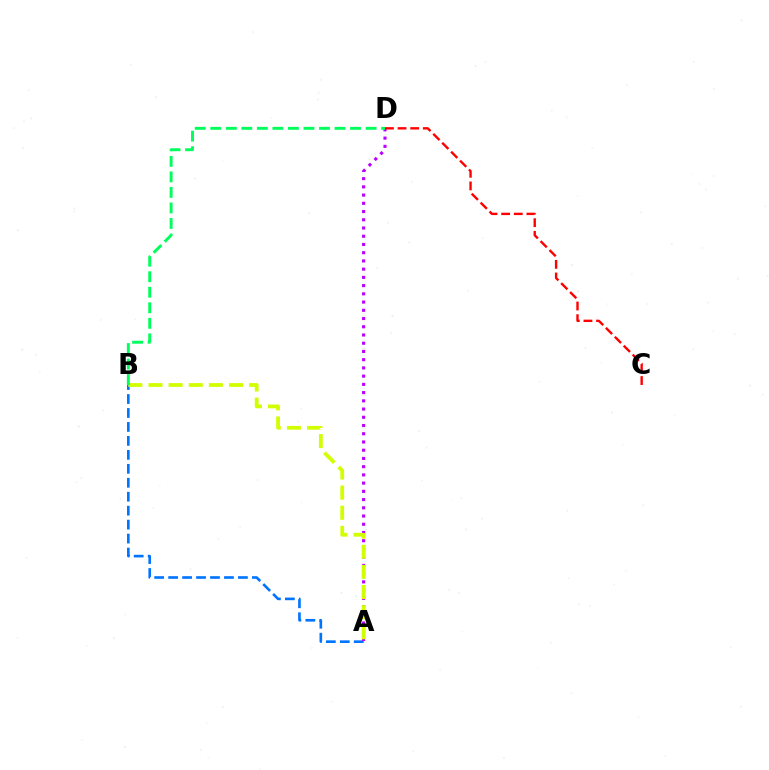{('A', 'B'): [{'color': '#0074ff', 'line_style': 'dashed', 'thickness': 1.9}, {'color': '#d1ff00', 'line_style': 'dashed', 'thickness': 2.73}], ('A', 'D'): [{'color': '#b900ff', 'line_style': 'dotted', 'thickness': 2.24}], ('C', 'D'): [{'color': '#ff0000', 'line_style': 'dashed', 'thickness': 1.72}], ('B', 'D'): [{'color': '#00ff5c', 'line_style': 'dashed', 'thickness': 2.11}]}